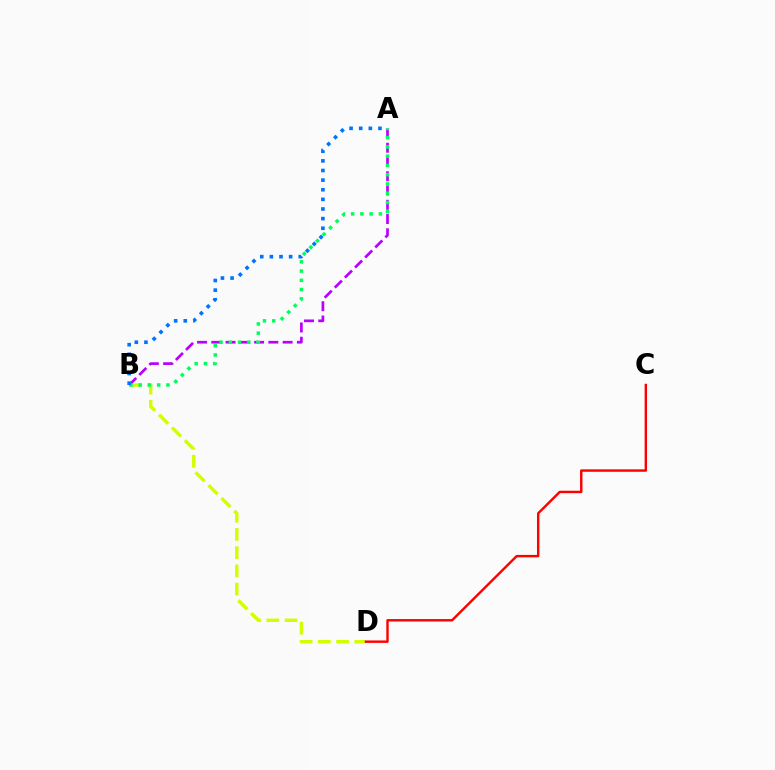{('B', 'D'): [{'color': '#d1ff00', 'line_style': 'dashed', 'thickness': 2.48}], ('A', 'B'): [{'color': '#b900ff', 'line_style': 'dashed', 'thickness': 1.94}, {'color': '#00ff5c', 'line_style': 'dotted', 'thickness': 2.52}, {'color': '#0074ff', 'line_style': 'dotted', 'thickness': 2.62}], ('C', 'D'): [{'color': '#ff0000', 'line_style': 'solid', 'thickness': 1.75}]}